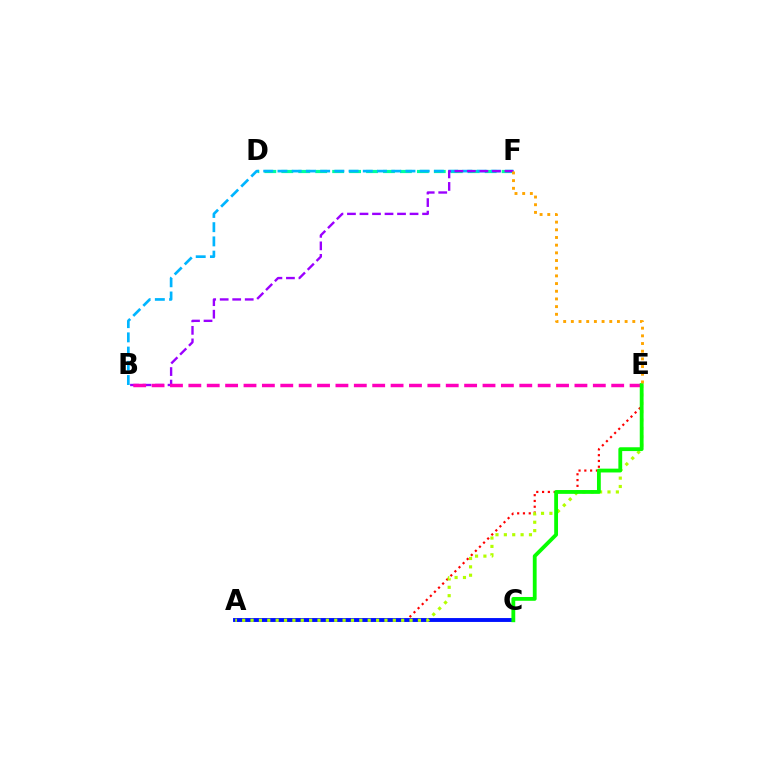{('D', 'F'): [{'color': '#00ff9d', 'line_style': 'dashed', 'thickness': 2.3}], ('A', 'E'): [{'color': '#ff0000', 'line_style': 'dotted', 'thickness': 1.57}, {'color': '#b3ff00', 'line_style': 'dotted', 'thickness': 2.27}], ('B', 'F'): [{'color': '#00b5ff', 'line_style': 'dashed', 'thickness': 1.93}, {'color': '#9b00ff', 'line_style': 'dashed', 'thickness': 1.7}], ('A', 'C'): [{'color': '#0010ff', 'line_style': 'solid', 'thickness': 2.8}], ('B', 'E'): [{'color': '#ff00bd', 'line_style': 'dashed', 'thickness': 2.5}], ('C', 'E'): [{'color': '#08ff00', 'line_style': 'solid', 'thickness': 2.75}], ('E', 'F'): [{'color': '#ffa500', 'line_style': 'dotted', 'thickness': 2.09}]}